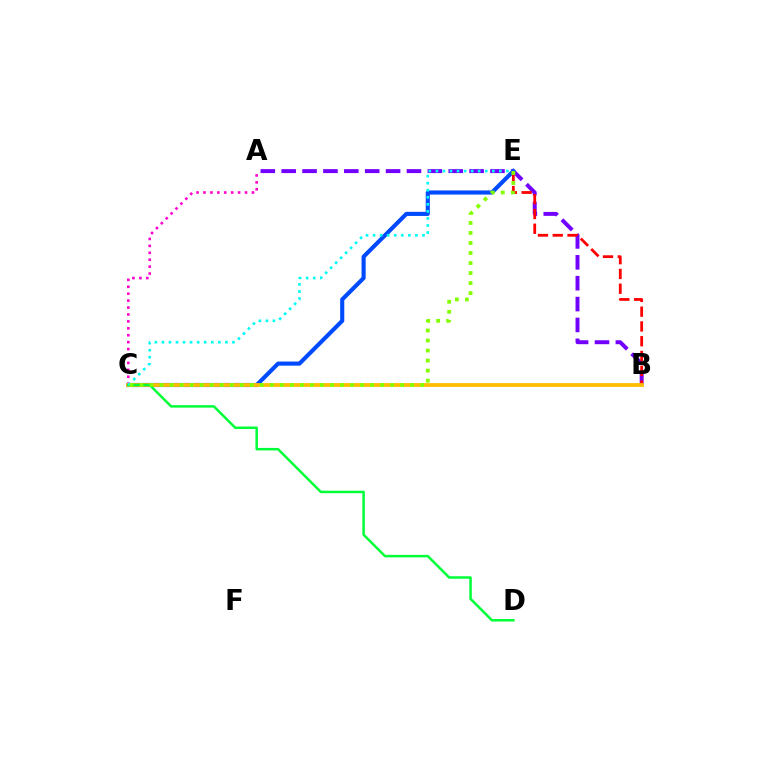{('A', 'B'): [{'color': '#7200ff', 'line_style': 'dashed', 'thickness': 2.84}], ('C', 'E'): [{'color': '#004bff', 'line_style': 'solid', 'thickness': 2.96}, {'color': '#00fff6', 'line_style': 'dotted', 'thickness': 1.92}, {'color': '#84ff00', 'line_style': 'dotted', 'thickness': 2.72}], ('B', 'E'): [{'color': '#ff0000', 'line_style': 'dashed', 'thickness': 2.01}], ('A', 'C'): [{'color': '#ff00cf', 'line_style': 'dotted', 'thickness': 1.88}], ('B', 'C'): [{'color': '#ffbd00', 'line_style': 'solid', 'thickness': 2.72}], ('C', 'D'): [{'color': '#00ff39', 'line_style': 'solid', 'thickness': 1.8}]}